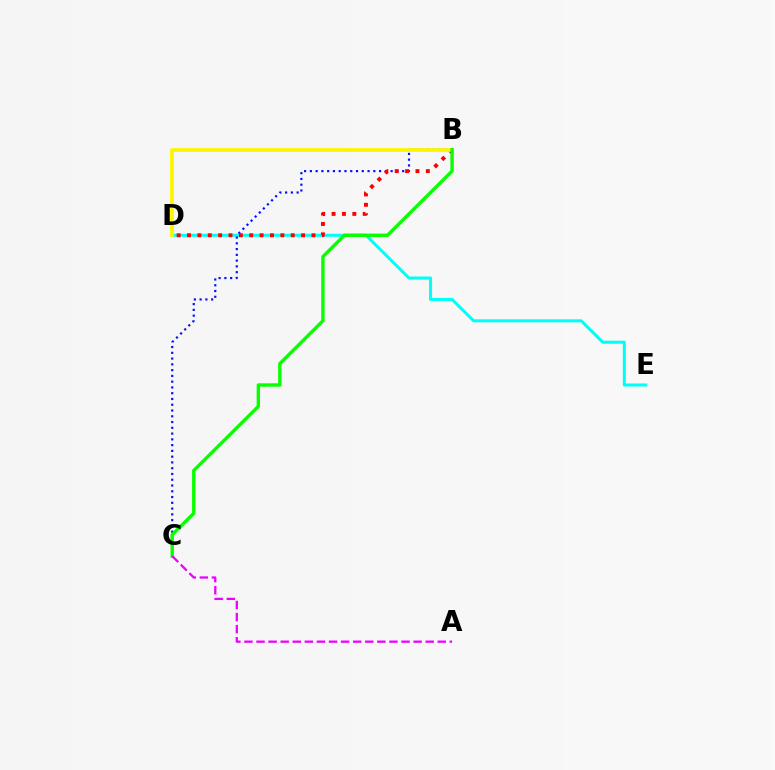{('D', 'E'): [{'color': '#00fff6', 'line_style': 'solid', 'thickness': 2.2}], ('B', 'C'): [{'color': '#0010ff', 'line_style': 'dotted', 'thickness': 1.57}, {'color': '#08ff00', 'line_style': 'solid', 'thickness': 2.44}], ('B', 'D'): [{'color': '#ff0000', 'line_style': 'dotted', 'thickness': 2.82}, {'color': '#fcf500', 'line_style': 'solid', 'thickness': 2.7}], ('A', 'C'): [{'color': '#ee00ff', 'line_style': 'dashed', 'thickness': 1.64}]}